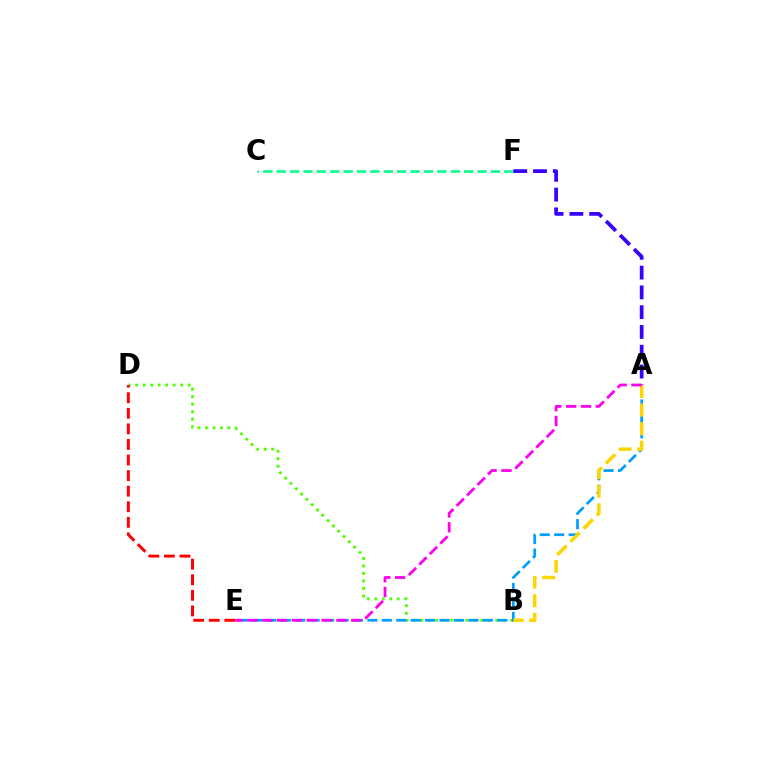{('B', 'D'): [{'color': '#4fff00', 'line_style': 'dotted', 'thickness': 2.04}], ('C', 'F'): [{'color': '#00ff86', 'line_style': 'dashed', 'thickness': 1.82}], ('A', 'F'): [{'color': '#3700ff', 'line_style': 'dashed', 'thickness': 2.69}], ('A', 'E'): [{'color': '#009eff', 'line_style': 'dashed', 'thickness': 1.96}, {'color': '#ff00ed', 'line_style': 'dashed', 'thickness': 2.01}], ('A', 'B'): [{'color': '#ffd500', 'line_style': 'dashed', 'thickness': 2.52}], ('D', 'E'): [{'color': '#ff0000', 'line_style': 'dashed', 'thickness': 2.12}]}